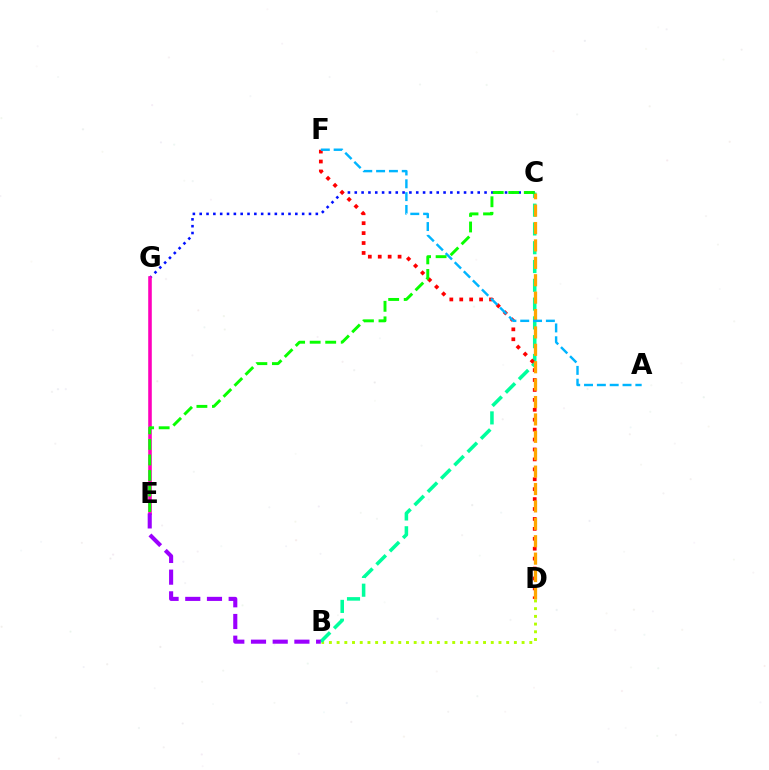{('B', 'D'): [{'color': '#b3ff00', 'line_style': 'dotted', 'thickness': 2.09}], ('C', 'G'): [{'color': '#0010ff', 'line_style': 'dotted', 'thickness': 1.86}], ('E', 'G'): [{'color': '#ff00bd', 'line_style': 'solid', 'thickness': 2.58}], ('B', 'C'): [{'color': '#00ff9d', 'line_style': 'dashed', 'thickness': 2.55}], ('D', 'F'): [{'color': '#ff0000', 'line_style': 'dotted', 'thickness': 2.7}], ('C', 'D'): [{'color': '#ffa500', 'line_style': 'dashed', 'thickness': 2.36}], ('B', 'E'): [{'color': '#9b00ff', 'line_style': 'dashed', 'thickness': 2.95}], ('A', 'F'): [{'color': '#00b5ff', 'line_style': 'dashed', 'thickness': 1.74}], ('C', 'E'): [{'color': '#08ff00', 'line_style': 'dashed', 'thickness': 2.11}]}